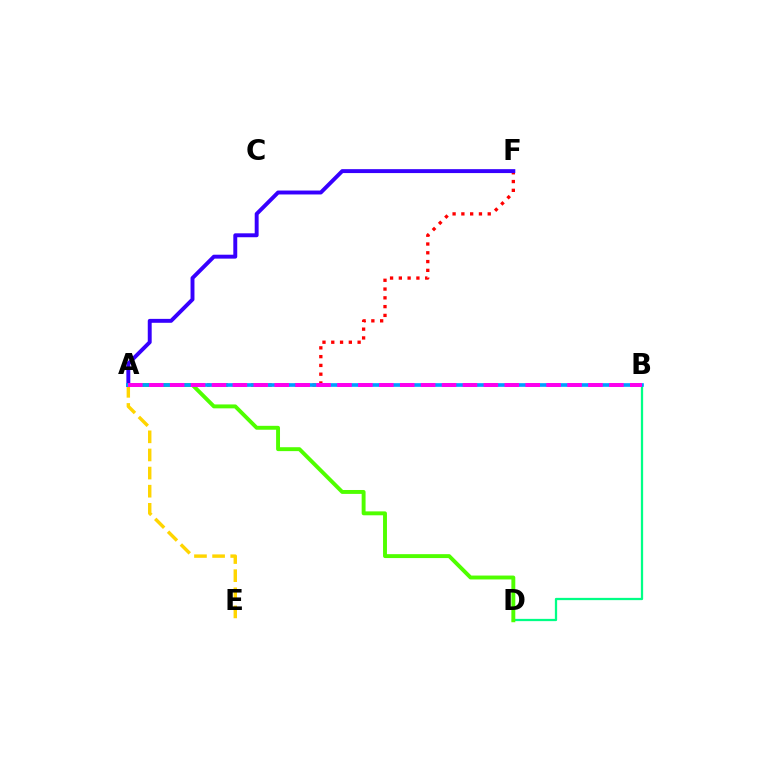{('A', 'F'): [{'color': '#ff0000', 'line_style': 'dotted', 'thickness': 2.39}, {'color': '#3700ff', 'line_style': 'solid', 'thickness': 2.82}], ('A', 'E'): [{'color': '#ffd500', 'line_style': 'dashed', 'thickness': 2.46}], ('B', 'D'): [{'color': '#00ff86', 'line_style': 'solid', 'thickness': 1.63}], ('A', 'D'): [{'color': '#4fff00', 'line_style': 'solid', 'thickness': 2.81}], ('A', 'B'): [{'color': '#009eff', 'line_style': 'solid', 'thickness': 2.63}, {'color': '#ff00ed', 'line_style': 'dashed', 'thickness': 2.84}]}